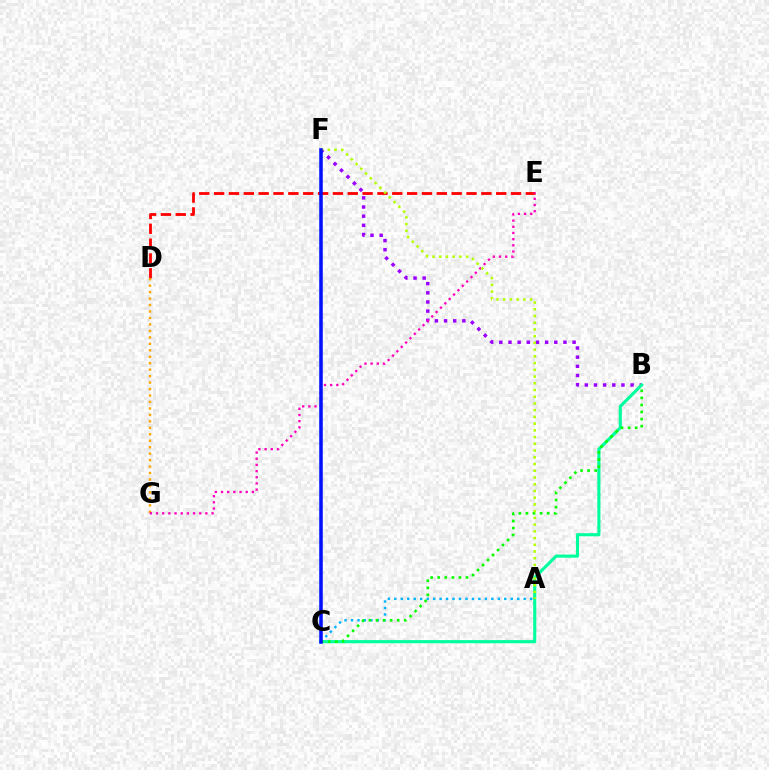{('D', 'E'): [{'color': '#ff0000', 'line_style': 'dashed', 'thickness': 2.02}], ('B', 'F'): [{'color': '#9b00ff', 'line_style': 'dotted', 'thickness': 2.49}], ('A', 'C'): [{'color': '#00b5ff', 'line_style': 'dotted', 'thickness': 1.76}], ('B', 'C'): [{'color': '#00ff9d', 'line_style': 'solid', 'thickness': 2.24}, {'color': '#08ff00', 'line_style': 'dotted', 'thickness': 1.92}], ('D', 'G'): [{'color': '#ffa500', 'line_style': 'dotted', 'thickness': 1.76}], ('E', 'G'): [{'color': '#ff00bd', 'line_style': 'dotted', 'thickness': 1.68}], ('A', 'F'): [{'color': '#b3ff00', 'line_style': 'dotted', 'thickness': 1.83}], ('C', 'F'): [{'color': '#0010ff', 'line_style': 'solid', 'thickness': 2.55}]}